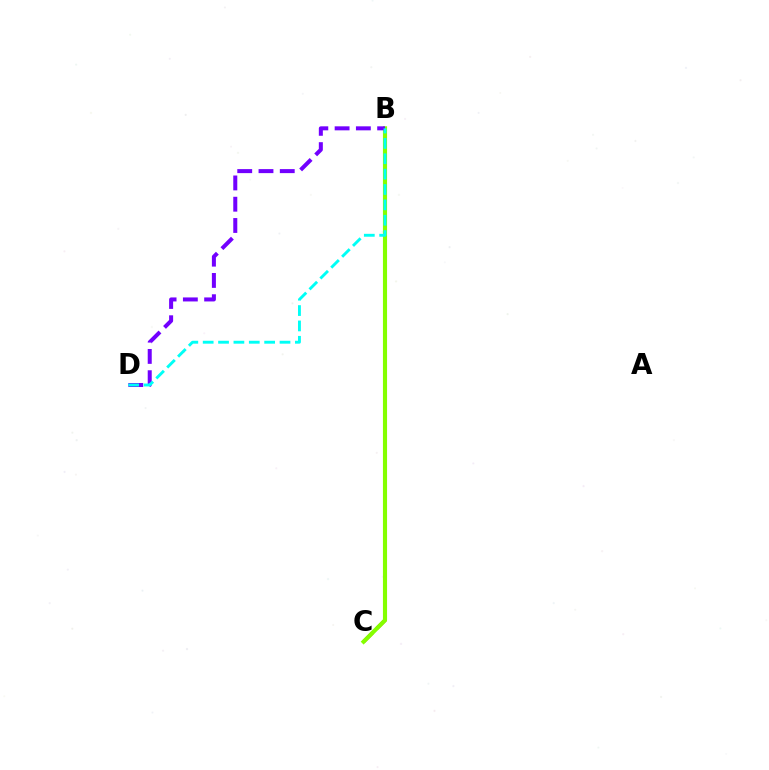{('B', 'C'): [{'color': '#ff0000', 'line_style': 'dashed', 'thickness': 2.48}, {'color': '#84ff00', 'line_style': 'solid', 'thickness': 2.97}], ('B', 'D'): [{'color': '#7200ff', 'line_style': 'dashed', 'thickness': 2.89}, {'color': '#00fff6', 'line_style': 'dashed', 'thickness': 2.09}]}